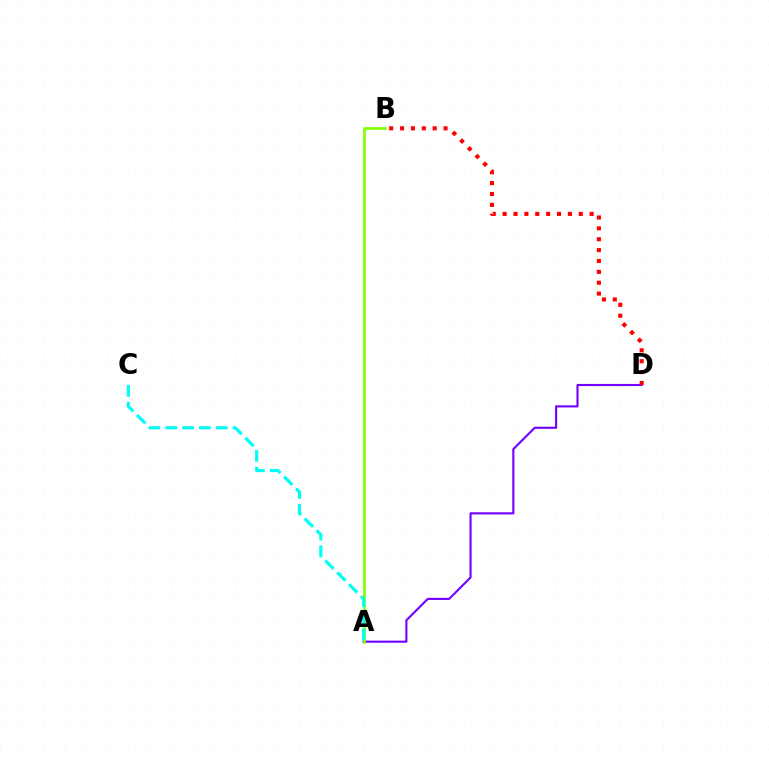{('A', 'D'): [{'color': '#7200ff', 'line_style': 'solid', 'thickness': 1.52}], ('A', 'B'): [{'color': '#84ff00', 'line_style': 'solid', 'thickness': 1.93}], ('A', 'C'): [{'color': '#00fff6', 'line_style': 'dashed', 'thickness': 2.29}], ('B', 'D'): [{'color': '#ff0000', 'line_style': 'dotted', 'thickness': 2.95}]}